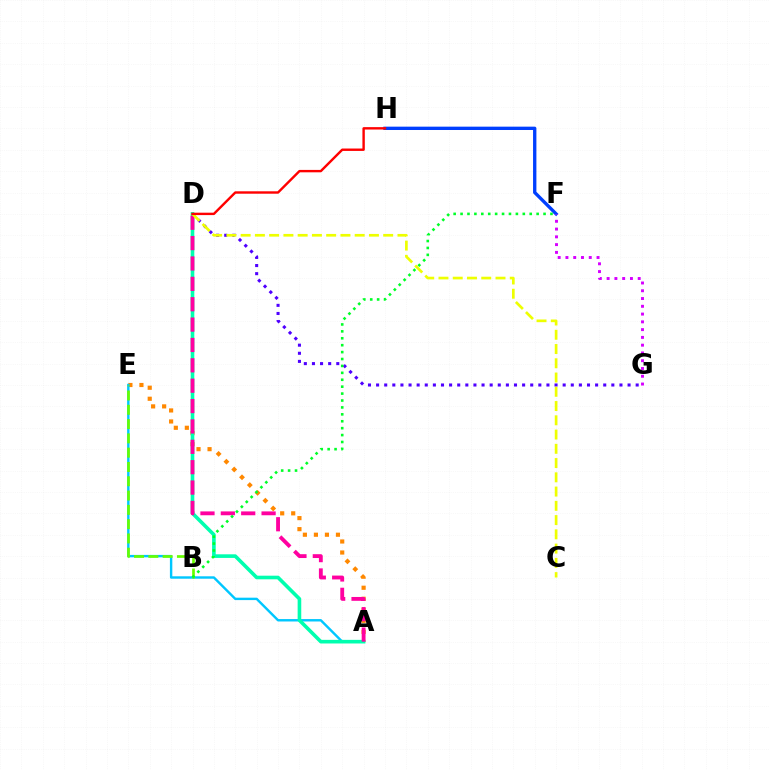{('F', 'H'): [{'color': '#003fff', 'line_style': 'solid', 'thickness': 2.41}], ('A', 'E'): [{'color': '#ff8800', 'line_style': 'dotted', 'thickness': 3.0}, {'color': '#00c7ff', 'line_style': 'solid', 'thickness': 1.74}], ('D', 'G'): [{'color': '#4f00ff', 'line_style': 'dotted', 'thickness': 2.2}], ('B', 'E'): [{'color': '#66ff00', 'line_style': 'dashed', 'thickness': 1.94}], ('F', 'G'): [{'color': '#d600ff', 'line_style': 'dotted', 'thickness': 2.11}], ('A', 'D'): [{'color': '#00ffaf', 'line_style': 'solid', 'thickness': 2.6}, {'color': '#ff00a0', 'line_style': 'dashed', 'thickness': 2.77}], ('C', 'D'): [{'color': '#eeff00', 'line_style': 'dashed', 'thickness': 1.94}], ('D', 'H'): [{'color': '#ff0000', 'line_style': 'solid', 'thickness': 1.73}], ('B', 'F'): [{'color': '#00ff27', 'line_style': 'dotted', 'thickness': 1.88}]}